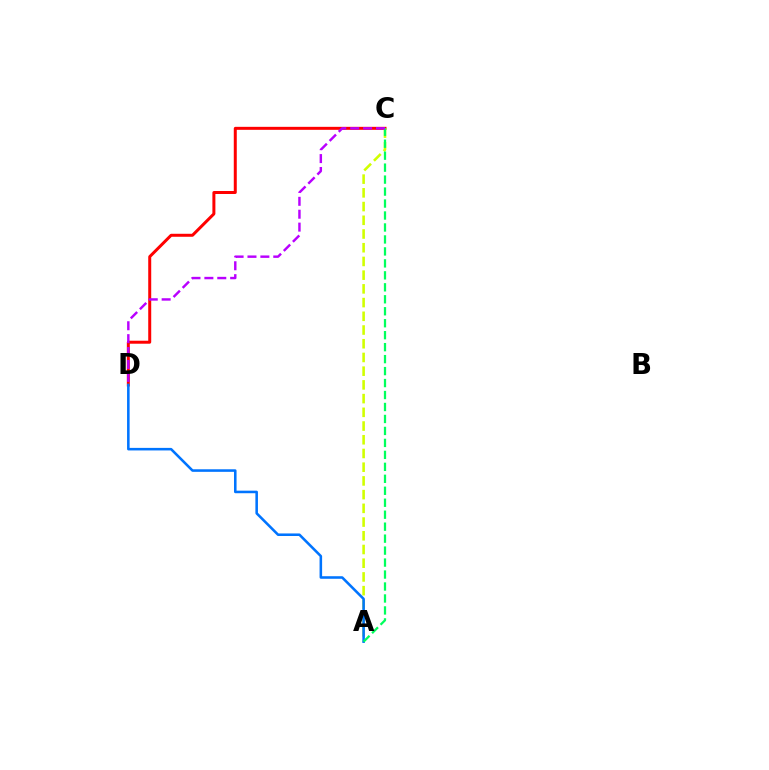{('C', 'D'): [{'color': '#ff0000', 'line_style': 'solid', 'thickness': 2.16}, {'color': '#b900ff', 'line_style': 'dashed', 'thickness': 1.75}], ('A', 'C'): [{'color': '#d1ff00', 'line_style': 'dashed', 'thickness': 1.86}, {'color': '#00ff5c', 'line_style': 'dashed', 'thickness': 1.63}], ('A', 'D'): [{'color': '#0074ff', 'line_style': 'solid', 'thickness': 1.84}]}